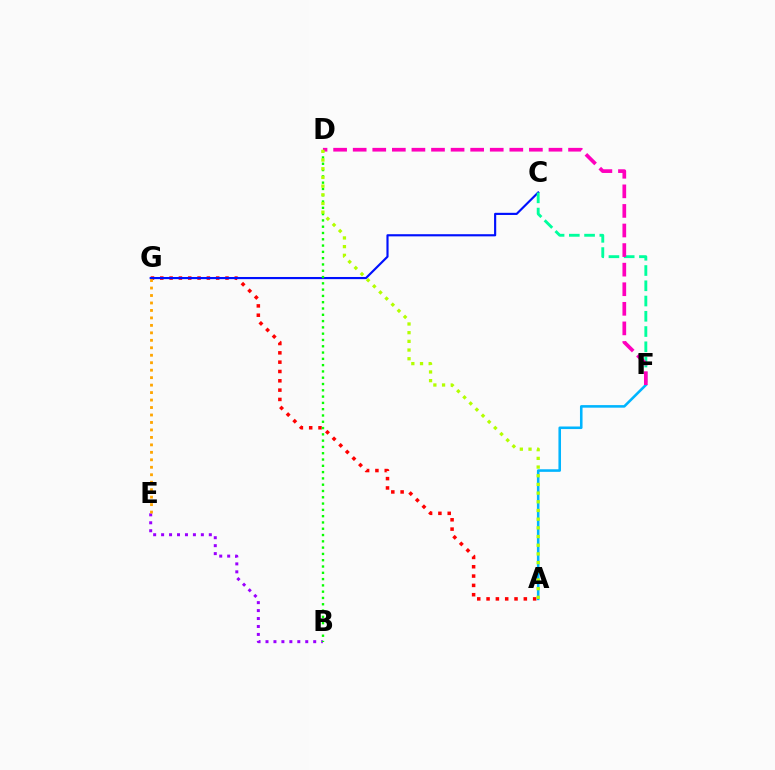{('A', 'G'): [{'color': '#ff0000', 'line_style': 'dotted', 'thickness': 2.53}], ('C', 'G'): [{'color': '#0010ff', 'line_style': 'solid', 'thickness': 1.55}], ('B', 'E'): [{'color': '#9b00ff', 'line_style': 'dotted', 'thickness': 2.16}], ('A', 'F'): [{'color': '#00b5ff', 'line_style': 'solid', 'thickness': 1.85}], ('C', 'F'): [{'color': '#00ff9d', 'line_style': 'dashed', 'thickness': 2.07}], ('E', 'G'): [{'color': '#ffa500', 'line_style': 'dotted', 'thickness': 2.03}], ('D', 'F'): [{'color': '#ff00bd', 'line_style': 'dashed', 'thickness': 2.66}], ('B', 'D'): [{'color': '#08ff00', 'line_style': 'dotted', 'thickness': 1.71}], ('A', 'D'): [{'color': '#b3ff00', 'line_style': 'dotted', 'thickness': 2.36}]}